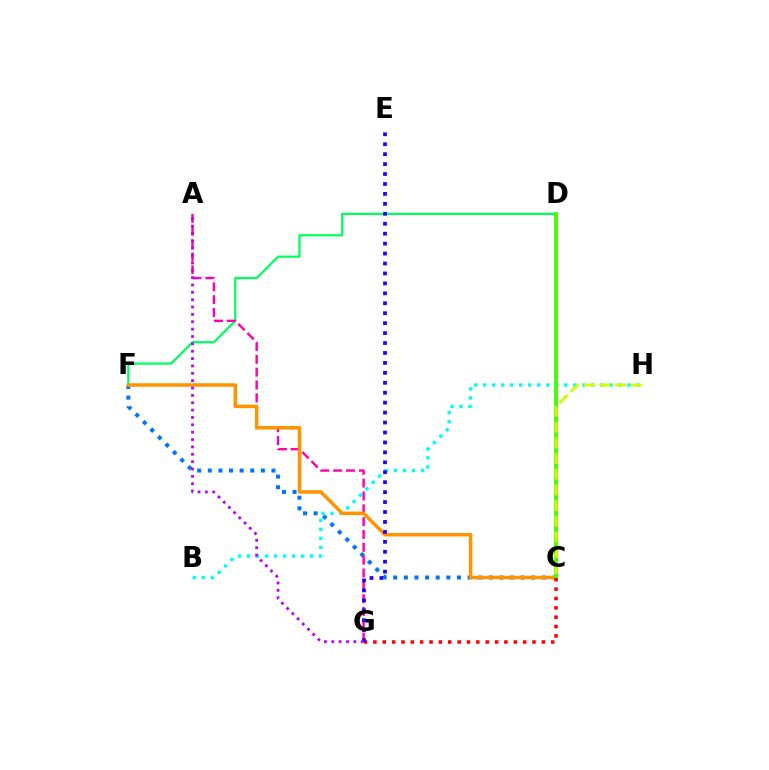{('D', 'F'): [{'color': '#00ff5c', 'line_style': 'solid', 'thickness': 1.62}], ('C', 'F'): [{'color': '#0074ff', 'line_style': 'dotted', 'thickness': 2.88}, {'color': '#ff9400', 'line_style': 'solid', 'thickness': 2.54}], ('A', 'G'): [{'color': '#ff00ac', 'line_style': 'dashed', 'thickness': 1.74}, {'color': '#b900ff', 'line_style': 'dotted', 'thickness': 2.0}], ('B', 'H'): [{'color': '#00fff6', 'line_style': 'dotted', 'thickness': 2.45}], ('C', 'D'): [{'color': '#3dff00', 'line_style': 'solid', 'thickness': 2.77}], ('C', 'H'): [{'color': '#d1ff00', 'line_style': 'dashed', 'thickness': 2.13}], ('C', 'G'): [{'color': '#ff0000', 'line_style': 'dotted', 'thickness': 2.54}], ('E', 'G'): [{'color': '#2500ff', 'line_style': 'dotted', 'thickness': 2.7}]}